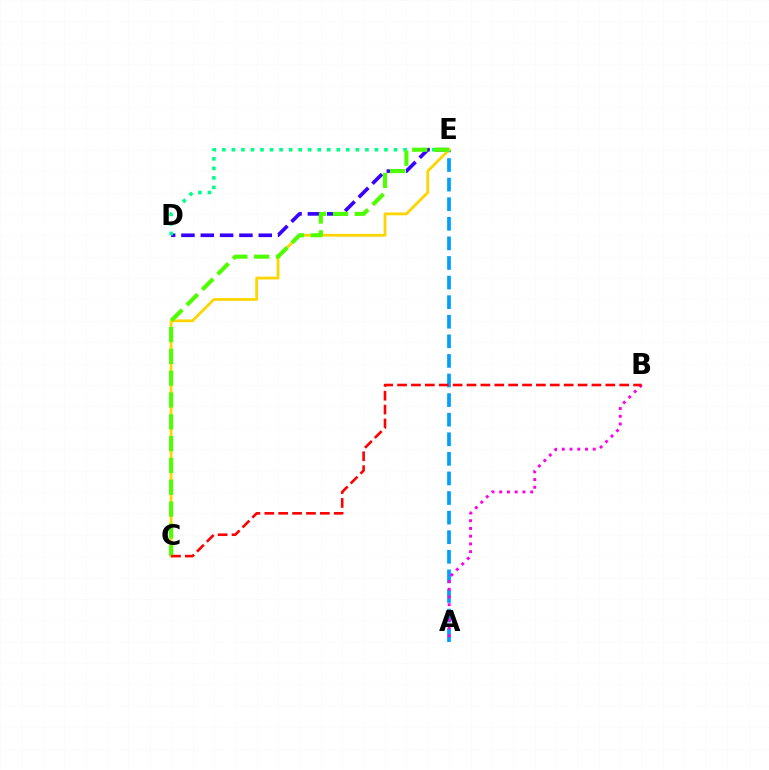{('A', 'E'): [{'color': '#009eff', 'line_style': 'dashed', 'thickness': 2.66}], ('A', 'B'): [{'color': '#ff00ed', 'line_style': 'dotted', 'thickness': 2.1}], ('D', 'E'): [{'color': '#3700ff', 'line_style': 'dashed', 'thickness': 2.63}, {'color': '#00ff86', 'line_style': 'dotted', 'thickness': 2.59}], ('C', 'E'): [{'color': '#ffd500', 'line_style': 'solid', 'thickness': 2.02}, {'color': '#4fff00', 'line_style': 'dashed', 'thickness': 2.96}], ('B', 'C'): [{'color': '#ff0000', 'line_style': 'dashed', 'thickness': 1.89}]}